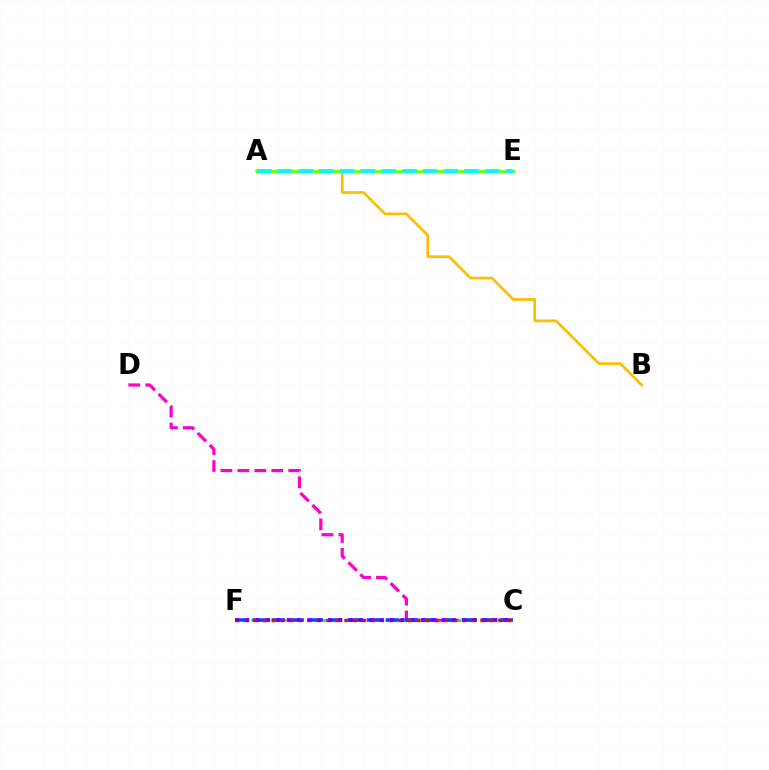{('C', 'D'): [{'color': '#ff00cf', 'line_style': 'dashed', 'thickness': 2.3}], ('A', 'B'): [{'color': '#ffbd00', 'line_style': 'solid', 'thickness': 1.94}], ('C', 'F'): [{'color': '#00ff39', 'line_style': 'dotted', 'thickness': 2.16}, {'color': '#004bff', 'line_style': 'dashed', 'thickness': 2.58}, {'color': '#ff0000', 'line_style': 'dotted', 'thickness': 2.46}, {'color': '#7200ff', 'line_style': 'dotted', 'thickness': 2.81}], ('A', 'E'): [{'color': '#84ff00', 'line_style': 'solid', 'thickness': 2.29}, {'color': '#00fff6', 'line_style': 'dashed', 'thickness': 2.82}]}